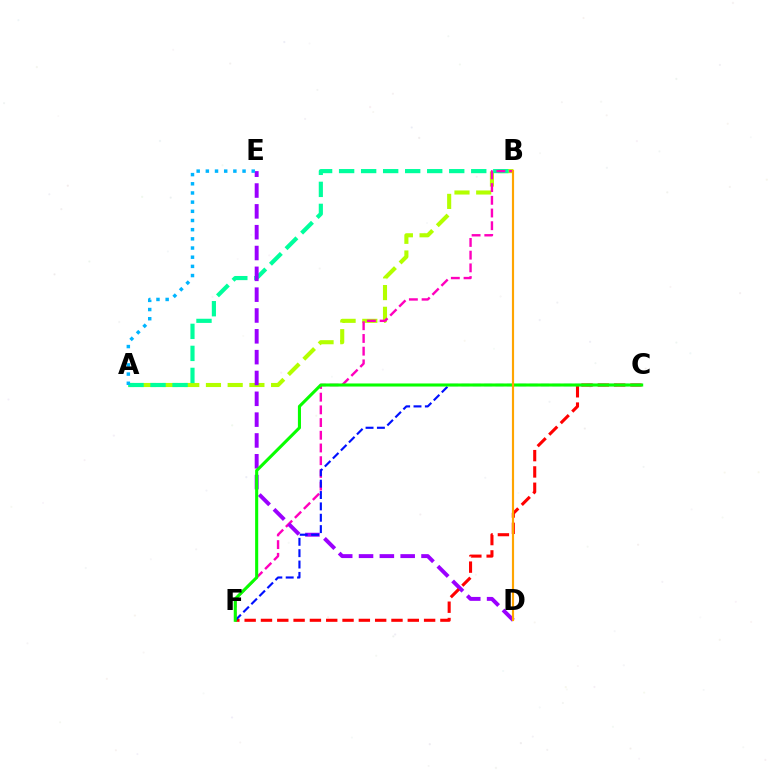{('A', 'B'): [{'color': '#b3ff00', 'line_style': 'dashed', 'thickness': 2.95}, {'color': '#00ff9d', 'line_style': 'dashed', 'thickness': 2.99}], ('B', 'F'): [{'color': '#ff00bd', 'line_style': 'dashed', 'thickness': 1.73}], ('D', 'E'): [{'color': '#9b00ff', 'line_style': 'dashed', 'thickness': 2.83}], ('A', 'E'): [{'color': '#00b5ff', 'line_style': 'dotted', 'thickness': 2.49}], ('C', 'F'): [{'color': '#ff0000', 'line_style': 'dashed', 'thickness': 2.22}, {'color': '#0010ff', 'line_style': 'dashed', 'thickness': 1.54}, {'color': '#08ff00', 'line_style': 'solid', 'thickness': 2.22}], ('B', 'D'): [{'color': '#ffa500', 'line_style': 'solid', 'thickness': 1.56}]}